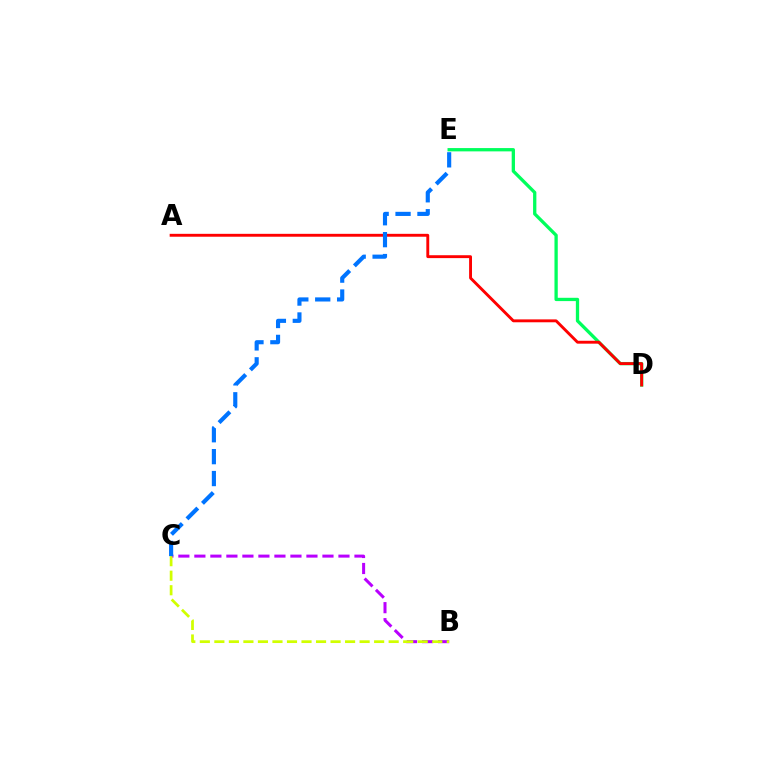{('B', 'C'): [{'color': '#b900ff', 'line_style': 'dashed', 'thickness': 2.17}, {'color': '#d1ff00', 'line_style': 'dashed', 'thickness': 1.97}], ('D', 'E'): [{'color': '#00ff5c', 'line_style': 'solid', 'thickness': 2.37}], ('A', 'D'): [{'color': '#ff0000', 'line_style': 'solid', 'thickness': 2.08}], ('C', 'E'): [{'color': '#0074ff', 'line_style': 'dashed', 'thickness': 2.98}]}